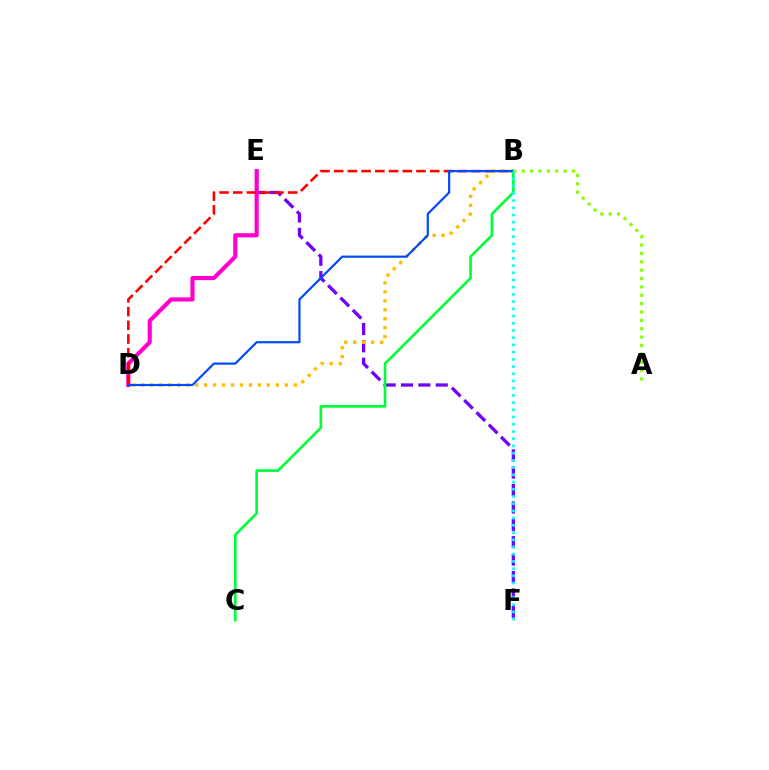{('E', 'F'): [{'color': '#7200ff', 'line_style': 'dashed', 'thickness': 2.36}], ('B', 'C'): [{'color': '#00ff39', 'line_style': 'solid', 'thickness': 1.9}], ('D', 'E'): [{'color': '#ff00cf', 'line_style': 'solid', 'thickness': 2.99}], ('B', 'D'): [{'color': '#ff0000', 'line_style': 'dashed', 'thickness': 1.86}, {'color': '#ffbd00', 'line_style': 'dotted', 'thickness': 2.44}, {'color': '#004bff', 'line_style': 'solid', 'thickness': 1.58}], ('A', 'B'): [{'color': '#84ff00', 'line_style': 'dotted', 'thickness': 2.27}], ('B', 'F'): [{'color': '#00fff6', 'line_style': 'dotted', 'thickness': 1.96}]}